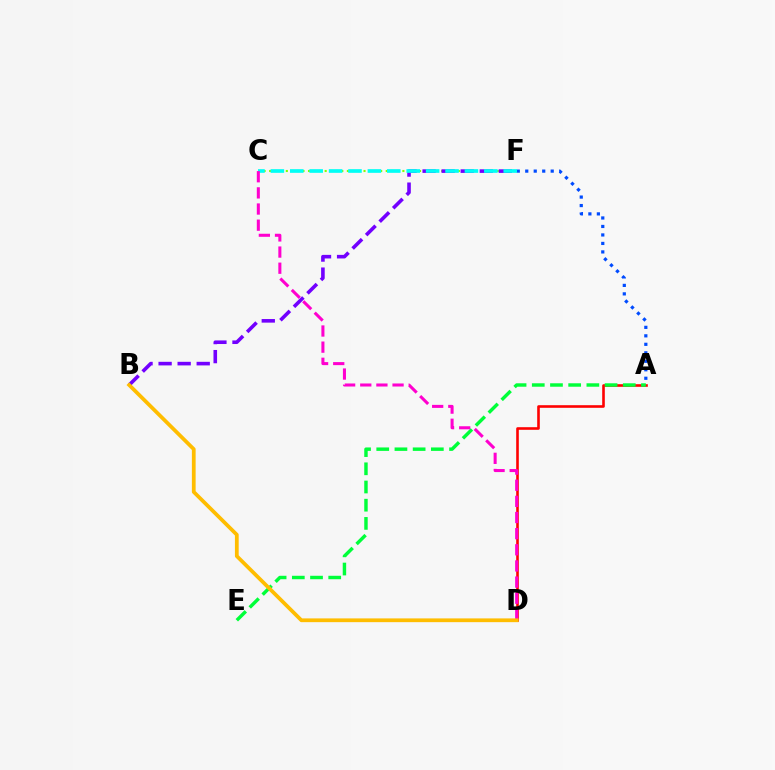{('A', 'F'): [{'color': '#004bff', 'line_style': 'dotted', 'thickness': 2.31}], ('C', 'F'): [{'color': '#84ff00', 'line_style': 'dotted', 'thickness': 1.51}, {'color': '#00fff6', 'line_style': 'dashed', 'thickness': 2.64}], ('B', 'F'): [{'color': '#7200ff', 'line_style': 'dashed', 'thickness': 2.59}], ('A', 'D'): [{'color': '#ff0000', 'line_style': 'solid', 'thickness': 1.88}], ('A', 'E'): [{'color': '#00ff39', 'line_style': 'dashed', 'thickness': 2.47}], ('C', 'D'): [{'color': '#ff00cf', 'line_style': 'dashed', 'thickness': 2.19}], ('B', 'D'): [{'color': '#ffbd00', 'line_style': 'solid', 'thickness': 2.71}]}